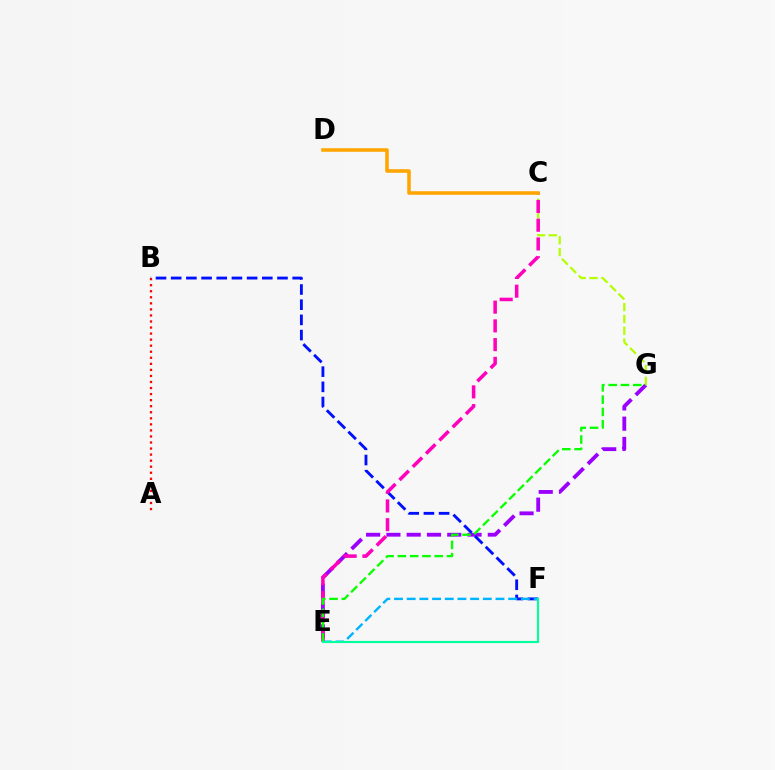{('E', 'G'): [{'color': '#9b00ff', 'line_style': 'dashed', 'thickness': 2.76}, {'color': '#08ff00', 'line_style': 'dashed', 'thickness': 1.67}], ('C', 'G'): [{'color': '#b3ff00', 'line_style': 'dashed', 'thickness': 1.61}], ('B', 'F'): [{'color': '#0010ff', 'line_style': 'dashed', 'thickness': 2.06}], ('E', 'F'): [{'color': '#00b5ff', 'line_style': 'dashed', 'thickness': 1.72}, {'color': '#00ff9d', 'line_style': 'solid', 'thickness': 1.54}], ('C', 'E'): [{'color': '#ff00bd', 'line_style': 'dashed', 'thickness': 2.55}], ('C', 'D'): [{'color': '#ffa500', 'line_style': 'solid', 'thickness': 2.56}], ('A', 'B'): [{'color': '#ff0000', 'line_style': 'dotted', 'thickness': 1.64}]}